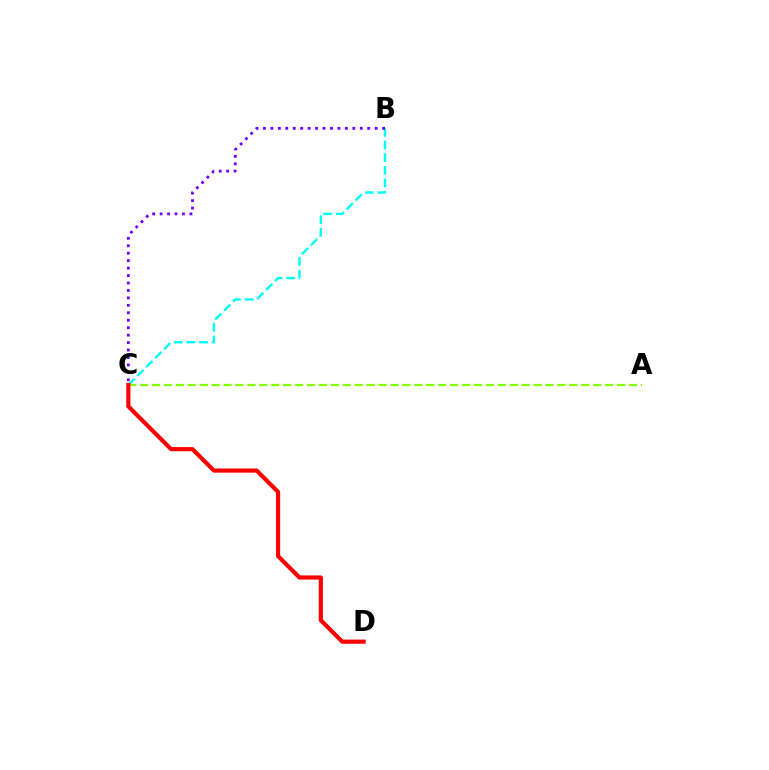{('B', 'C'): [{'color': '#00fff6', 'line_style': 'dashed', 'thickness': 1.72}, {'color': '#7200ff', 'line_style': 'dotted', 'thickness': 2.02}], ('A', 'C'): [{'color': '#84ff00', 'line_style': 'dashed', 'thickness': 1.62}], ('C', 'D'): [{'color': '#ff0000', 'line_style': 'solid', 'thickness': 3.0}]}